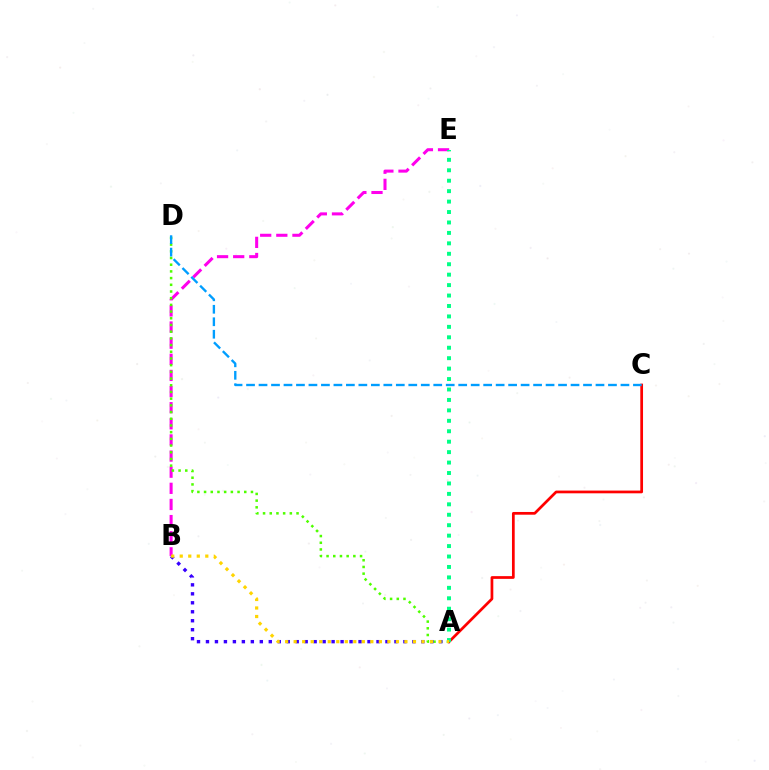{('B', 'E'): [{'color': '#ff00ed', 'line_style': 'dashed', 'thickness': 2.19}], ('A', 'C'): [{'color': '#ff0000', 'line_style': 'solid', 'thickness': 1.96}], ('A', 'D'): [{'color': '#4fff00', 'line_style': 'dotted', 'thickness': 1.82}], ('A', 'B'): [{'color': '#3700ff', 'line_style': 'dotted', 'thickness': 2.44}, {'color': '#ffd500', 'line_style': 'dotted', 'thickness': 2.32}], ('A', 'E'): [{'color': '#00ff86', 'line_style': 'dotted', 'thickness': 2.84}], ('C', 'D'): [{'color': '#009eff', 'line_style': 'dashed', 'thickness': 1.7}]}